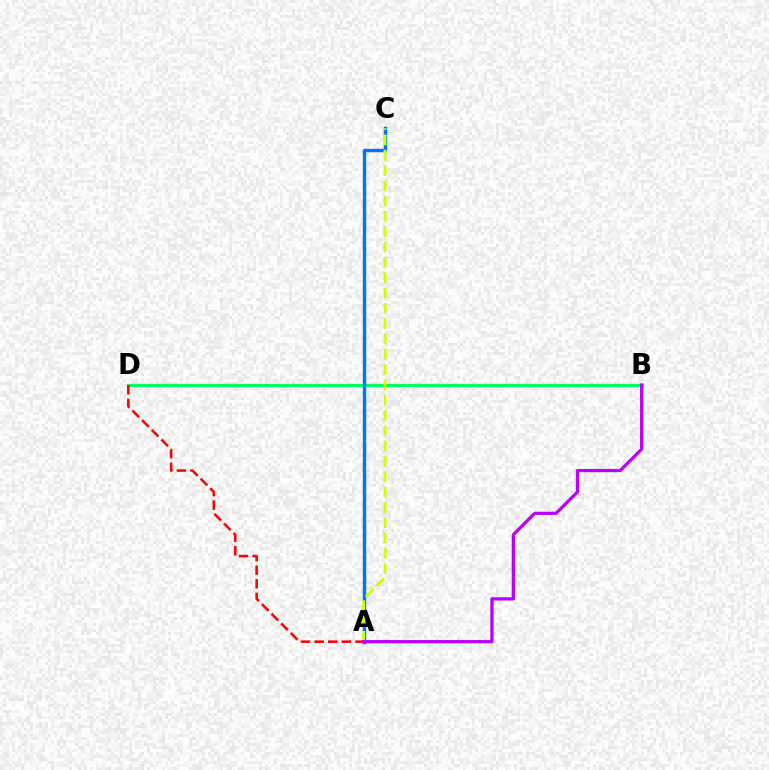{('B', 'D'): [{'color': '#00ff5c', 'line_style': 'solid', 'thickness': 2.36}], ('A', 'C'): [{'color': '#0074ff', 'line_style': 'solid', 'thickness': 2.46}, {'color': '#d1ff00', 'line_style': 'dashed', 'thickness': 2.08}], ('A', 'D'): [{'color': '#ff0000', 'line_style': 'dashed', 'thickness': 1.85}], ('A', 'B'): [{'color': '#b900ff', 'line_style': 'solid', 'thickness': 2.34}]}